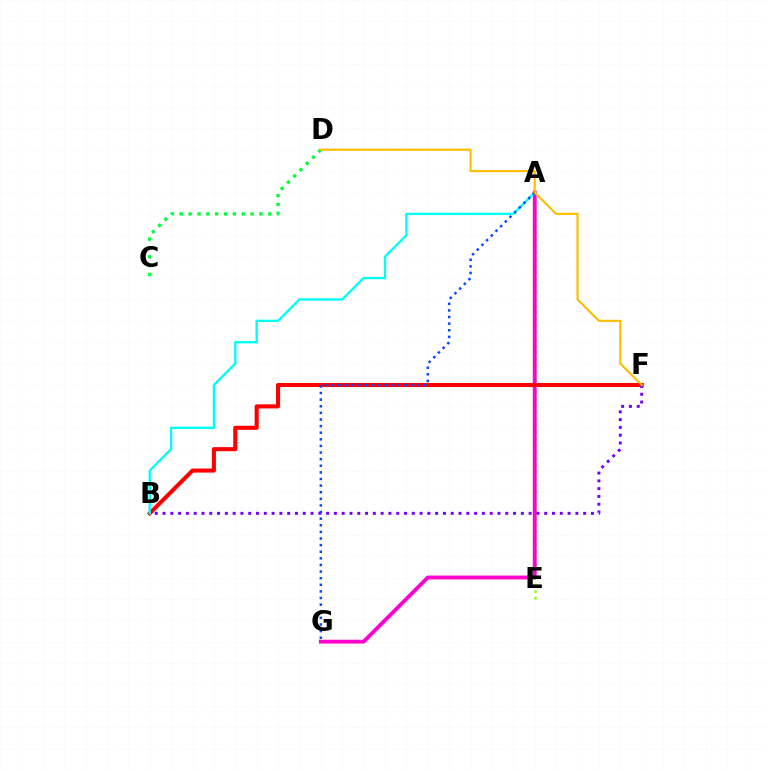{('A', 'E'): [{'color': '#84ff00', 'line_style': 'dotted', 'thickness': 1.8}], ('A', 'G'): [{'color': '#ff00cf', 'line_style': 'solid', 'thickness': 2.77}, {'color': '#004bff', 'line_style': 'dotted', 'thickness': 1.8}], ('B', 'F'): [{'color': '#ff0000', 'line_style': 'solid', 'thickness': 2.93}, {'color': '#7200ff', 'line_style': 'dotted', 'thickness': 2.12}], ('A', 'B'): [{'color': '#00fff6', 'line_style': 'solid', 'thickness': 1.68}], ('C', 'D'): [{'color': '#00ff39', 'line_style': 'dotted', 'thickness': 2.4}], ('D', 'F'): [{'color': '#ffbd00', 'line_style': 'solid', 'thickness': 1.53}]}